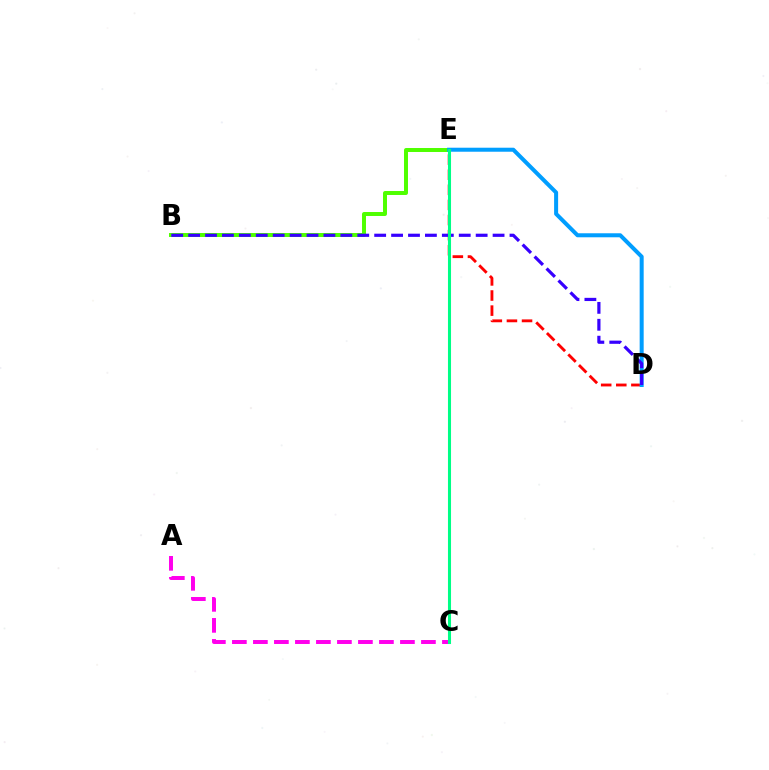{('B', 'E'): [{'color': '#4fff00', 'line_style': 'solid', 'thickness': 2.86}], ('D', 'E'): [{'color': '#ff0000', 'line_style': 'dashed', 'thickness': 2.05}, {'color': '#009eff', 'line_style': 'solid', 'thickness': 2.89}], ('A', 'C'): [{'color': '#ff00ed', 'line_style': 'dashed', 'thickness': 2.85}], ('C', 'E'): [{'color': '#ffd500', 'line_style': 'dotted', 'thickness': 1.8}, {'color': '#00ff86', 'line_style': 'solid', 'thickness': 2.2}], ('B', 'D'): [{'color': '#3700ff', 'line_style': 'dashed', 'thickness': 2.3}]}